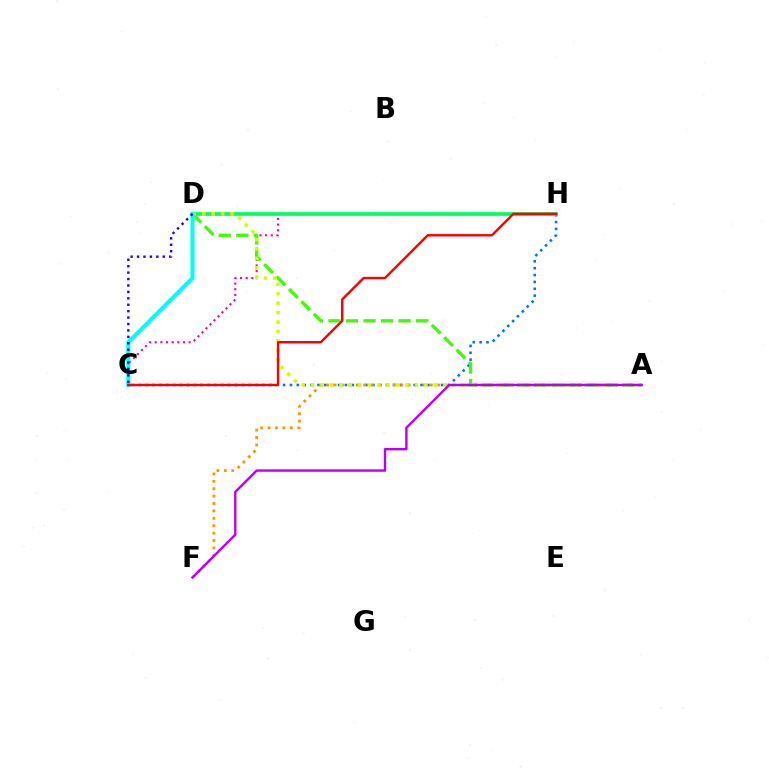{('C', 'H'): [{'color': '#0074ff', 'line_style': 'dotted', 'thickness': 1.87}, {'color': '#ff00ac', 'line_style': 'dotted', 'thickness': 1.54}, {'color': '#ff0000', 'line_style': 'solid', 'thickness': 1.75}], ('A', 'F'): [{'color': '#ff9400', 'line_style': 'dotted', 'thickness': 2.01}, {'color': '#b900ff', 'line_style': 'solid', 'thickness': 1.73}], ('D', 'H'): [{'color': '#00ff5c', 'line_style': 'solid', 'thickness': 2.65}], ('A', 'D'): [{'color': '#3dff00', 'line_style': 'dashed', 'thickness': 2.38}, {'color': '#d1ff00', 'line_style': 'dotted', 'thickness': 2.57}], ('C', 'D'): [{'color': '#00fff6', 'line_style': 'solid', 'thickness': 2.95}, {'color': '#2500ff', 'line_style': 'dotted', 'thickness': 1.74}]}